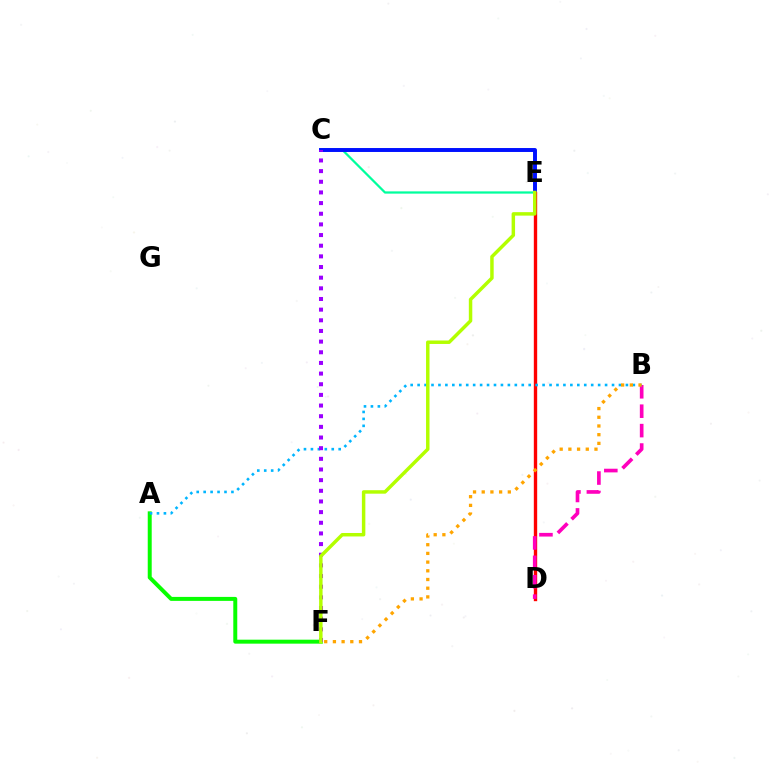{('C', 'E'): [{'color': '#00ff9d', 'line_style': 'solid', 'thickness': 1.62}, {'color': '#0010ff', 'line_style': 'solid', 'thickness': 2.83}], ('D', 'E'): [{'color': '#ff0000', 'line_style': 'solid', 'thickness': 2.42}], ('A', 'F'): [{'color': '#08ff00', 'line_style': 'solid', 'thickness': 2.86}], ('B', 'D'): [{'color': '#ff00bd', 'line_style': 'dashed', 'thickness': 2.64}], ('A', 'B'): [{'color': '#00b5ff', 'line_style': 'dotted', 'thickness': 1.89}], ('B', 'F'): [{'color': '#ffa500', 'line_style': 'dotted', 'thickness': 2.36}], ('C', 'F'): [{'color': '#9b00ff', 'line_style': 'dotted', 'thickness': 2.9}], ('E', 'F'): [{'color': '#b3ff00', 'line_style': 'solid', 'thickness': 2.5}]}